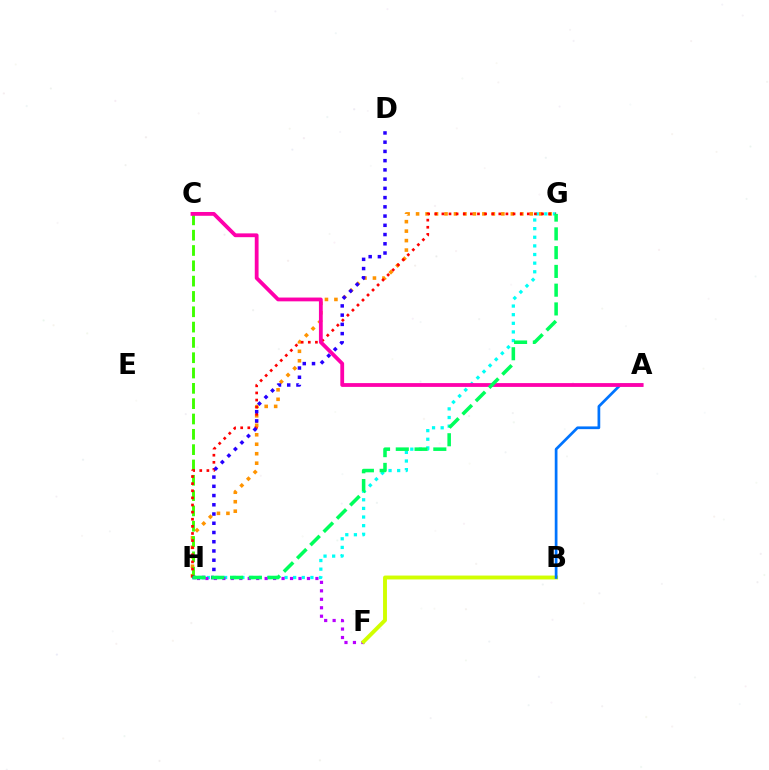{('G', 'H'): [{'color': '#ff9400', 'line_style': 'dotted', 'thickness': 2.57}, {'color': '#00fff6', 'line_style': 'dotted', 'thickness': 2.34}, {'color': '#ff0000', 'line_style': 'dotted', 'thickness': 1.93}, {'color': '#00ff5c', 'line_style': 'dashed', 'thickness': 2.55}], ('C', 'H'): [{'color': '#3dff00', 'line_style': 'dashed', 'thickness': 2.08}], ('F', 'H'): [{'color': '#b900ff', 'line_style': 'dotted', 'thickness': 2.3}], ('B', 'F'): [{'color': '#d1ff00', 'line_style': 'solid', 'thickness': 2.8}], ('A', 'B'): [{'color': '#0074ff', 'line_style': 'solid', 'thickness': 1.96}], ('A', 'C'): [{'color': '#ff00ac', 'line_style': 'solid', 'thickness': 2.73}], ('D', 'H'): [{'color': '#2500ff', 'line_style': 'dotted', 'thickness': 2.51}]}